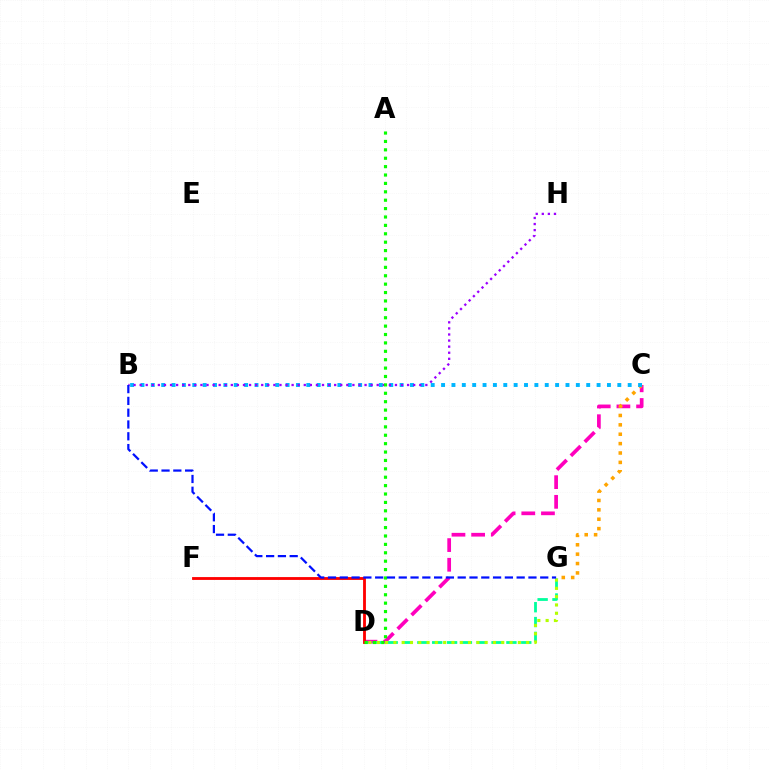{('C', 'D'): [{'color': '#ff00bd', 'line_style': 'dashed', 'thickness': 2.67}], ('D', 'G'): [{'color': '#00ff9d', 'line_style': 'dashed', 'thickness': 2.02}, {'color': '#b3ff00', 'line_style': 'dotted', 'thickness': 2.25}], ('D', 'F'): [{'color': '#ff0000', 'line_style': 'solid', 'thickness': 2.04}], ('C', 'G'): [{'color': '#ffa500', 'line_style': 'dotted', 'thickness': 2.55}], ('B', 'C'): [{'color': '#00b5ff', 'line_style': 'dotted', 'thickness': 2.82}], ('B', 'H'): [{'color': '#9b00ff', 'line_style': 'dotted', 'thickness': 1.65}], ('A', 'D'): [{'color': '#08ff00', 'line_style': 'dotted', 'thickness': 2.28}], ('B', 'G'): [{'color': '#0010ff', 'line_style': 'dashed', 'thickness': 1.6}]}